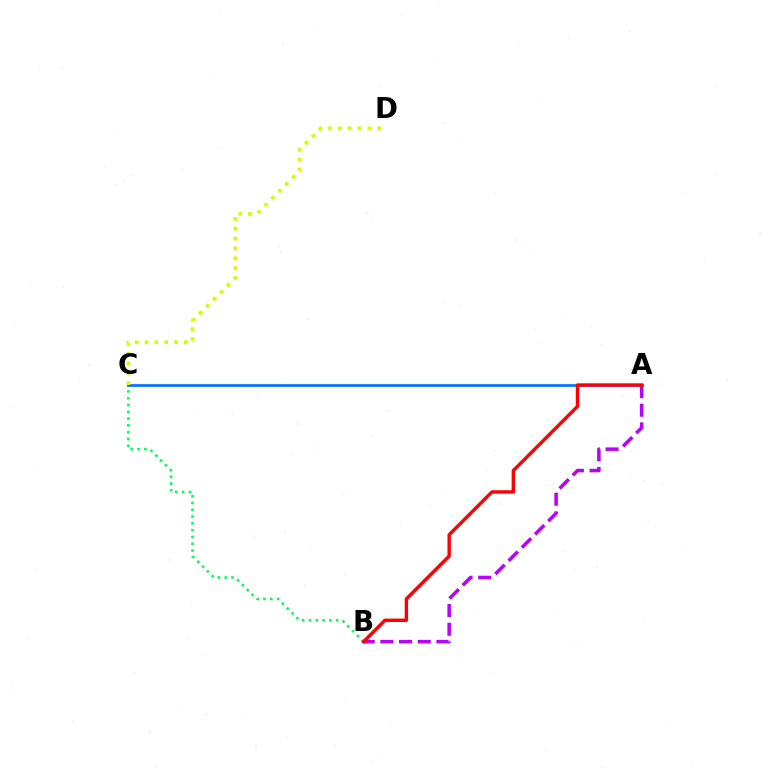{('A', 'B'): [{'color': '#b900ff', 'line_style': 'dashed', 'thickness': 2.54}, {'color': '#ff0000', 'line_style': 'solid', 'thickness': 2.44}], ('B', 'C'): [{'color': '#00ff5c', 'line_style': 'dotted', 'thickness': 1.85}], ('A', 'C'): [{'color': '#0074ff', 'line_style': 'solid', 'thickness': 1.95}], ('C', 'D'): [{'color': '#d1ff00', 'line_style': 'dotted', 'thickness': 2.68}]}